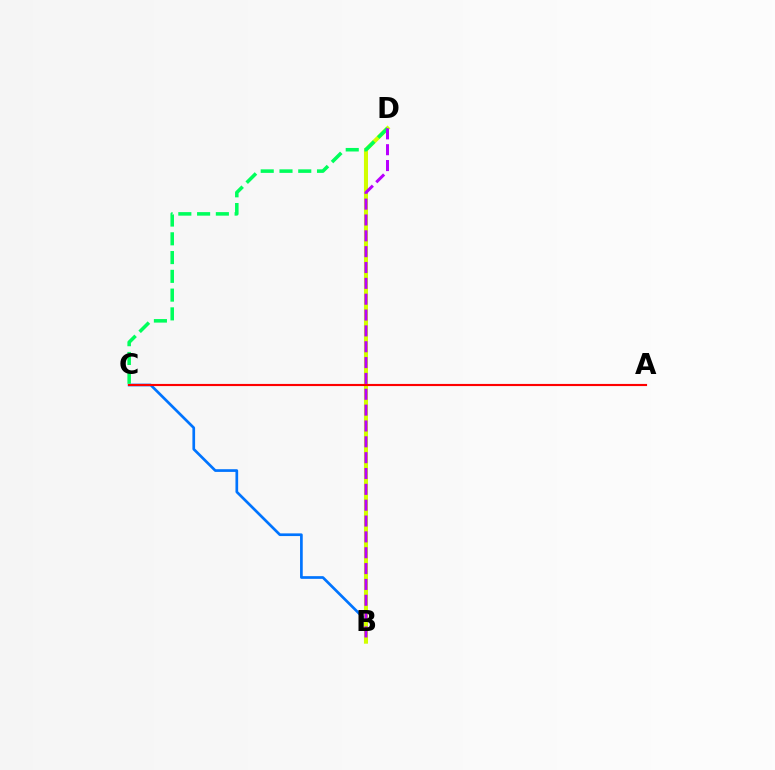{('B', 'C'): [{'color': '#0074ff', 'line_style': 'solid', 'thickness': 1.94}], ('B', 'D'): [{'color': '#d1ff00', 'line_style': 'solid', 'thickness': 2.91}, {'color': '#b900ff', 'line_style': 'dashed', 'thickness': 2.15}], ('A', 'C'): [{'color': '#ff0000', 'line_style': 'solid', 'thickness': 1.54}], ('C', 'D'): [{'color': '#00ff5c', 'line_style': 'dashed', 'thickness': 2.55}]}